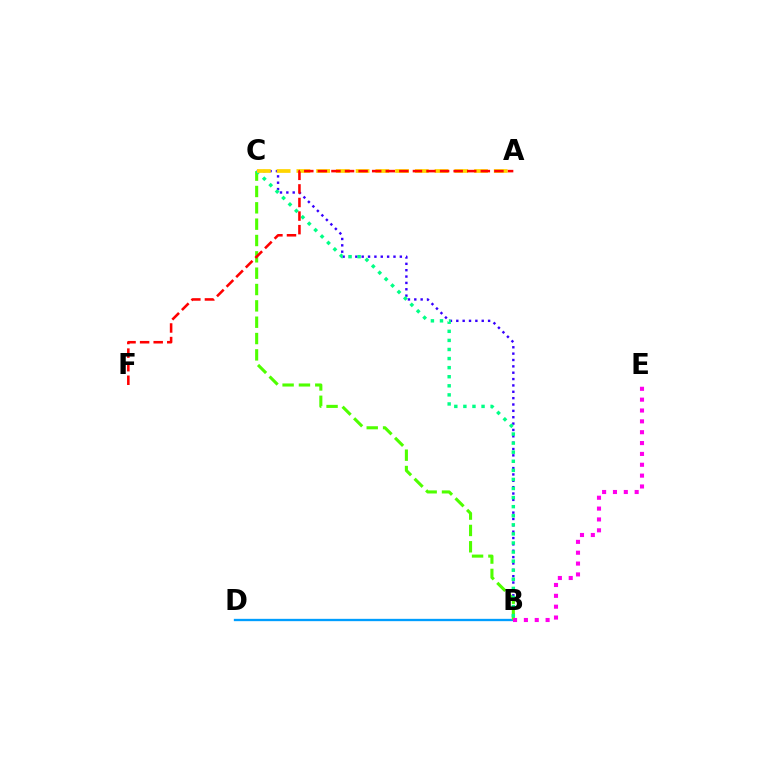{('B', 'C'): [{'color': '#3700ff', 'line_style': 'dotted', 'thickness': 1.73}, {'color': '#4fff00', 'line_style': 'dashed', 'thickness': 2.22}, {'color': '#00ff86', 'line_style': 'dotted', 'thickness': 2.47}], ('B', 'D'): [{'color': '#009eff', 'line_style': 'solid', 'thickness': 1.68}], ('B', 'E'): [{'color': '#ff00ed', 'line_style': 'dotted', 'thickness': 2.95}], ('A', 'C'): [{'color': '#ffd500', 'line_style': 'dashed', 'thickness': 2.68}], ('A', 'F'): [{'color': '#ff0000', 'line_style': 'dashed', 'thickness': 1.84}]}